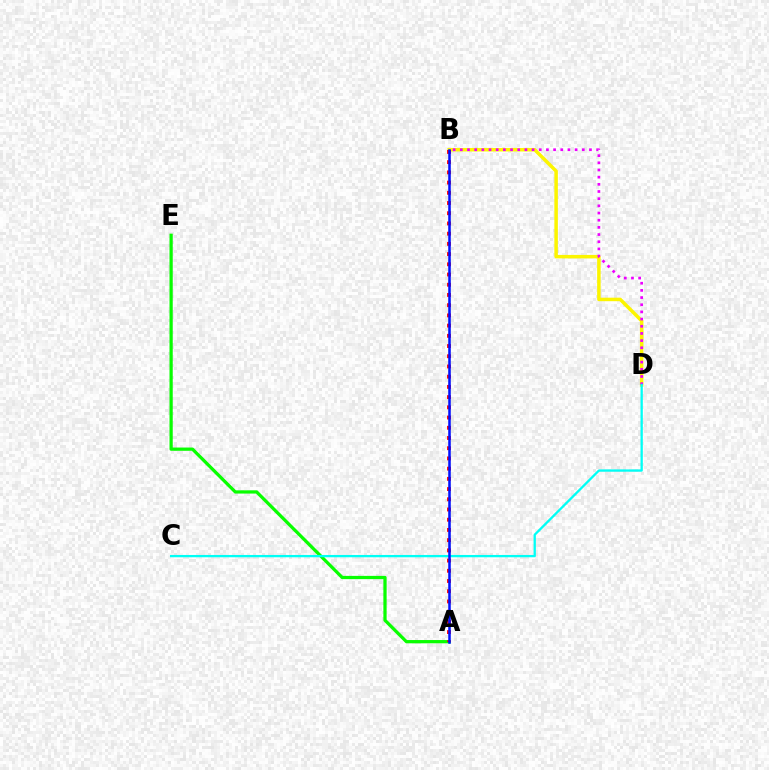{('A', 'E'): [{'color': '#08ff00', 'line_style': 'solid', 'thickness': 2.34}], ('B', 'D'): [{'color': '#fcf500', 'line_style': 'solid', 'thickness': 2.52}, {'color': '#ee00ff', 'line_style': 'dotted', 'thickness': 1.95}], ('C', 'D'): [{'color': '#00fff6', 'line_style': 'solid', 'thickness': 1.66}], ('A', 'B'): [{'color': '#ff0000', 'line_style': 'dotted', 'thickness': 2.78}, {'color': '#0010ff', 'line_style': 'solid', 'thickness': 1.82}]}